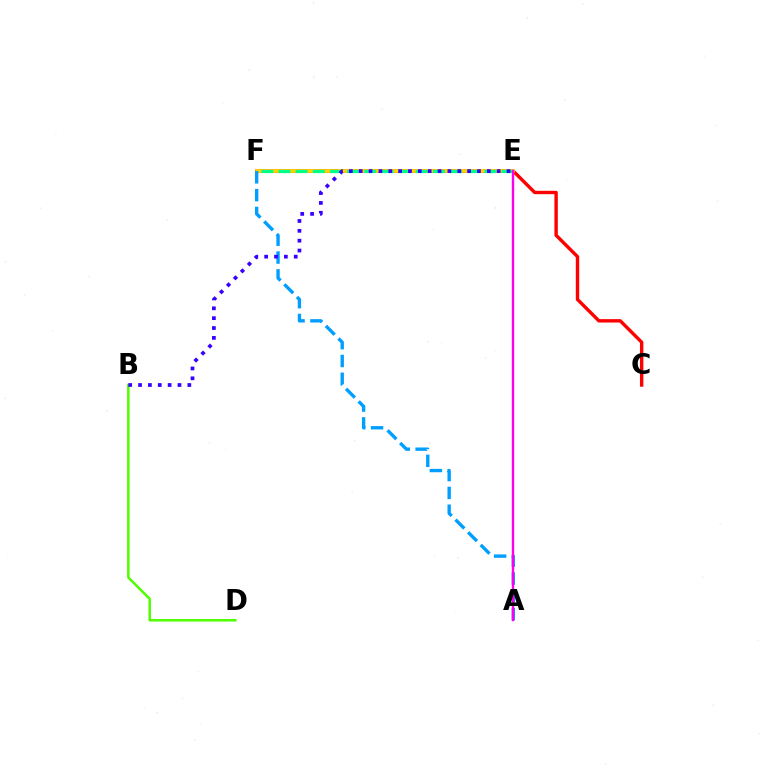{('C', 'F'): [{'color': '#ff0000', 'line_style': 'solid', 'thickness': 2.44}], ('B', 'D'): [{'color': '#4fff00', 'line_style': 'solid', 'thickness': 1.8}], ('E', 'F'): [{'color': '#ffd500', 'line_style': 'solid', 'thickness': 2.62}, {'color': '#00ff86', 'line_style': 'dashed', 'thickness': 2.33}], ('A', 'F'): [{'color': '#009eff', 'line_style': 'dashed', 'thickness': 2.42}], ('B', 'E'): [{'color': '#3700ff', 'line_style': 'dotted', 'thickness': 2.68}], ('A', 'E'): [{'color': '#ff00ed', 'line_style': 'solid', 'thickness': 1.72}]}